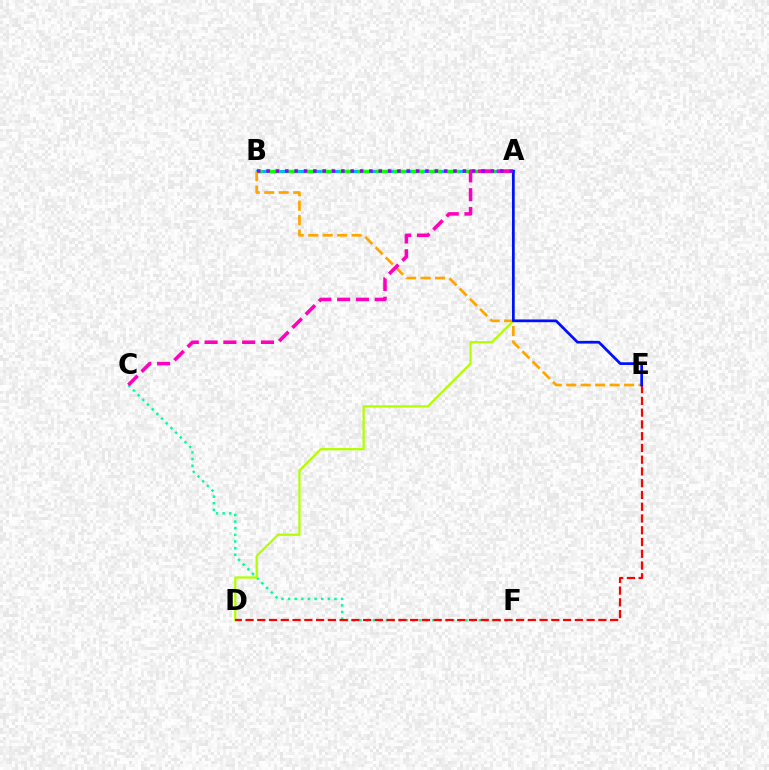{('C', 'F'): [{'color': '#00ff9d', 'line_style': 'dotted', 'thickness': 1.8}], ('A', 'D'): [{'color': '#b3ff00', 'line_style': 'solid', 'thickness': 1.64}], ('D', 'E'): [{'color': '#ff0000', 'line_style': 'dashed', 'thickness': 1.6}], ('A', 'B'): [{'color': '#00b5ff', 'line_style': 'solid', 'thickness': 2.26}, {'color': '#08ff00', 'line_style': 'dashed', 'thickness': 2.44}, {'color': '#9b00ff', 'line_style': 'dotted', 'thickness': 2.54}], ('B', 'E'): [{'color': '#ffa500', 'line_style': 'dashed', 'thickness': 1.96}], ('A', 'C'): [{'color': '#ff00bd', 'line_style': 'dashed', 'thickness': 2.55}], ('A', 'E'): [{'color': '#0010ff', 'line_style': 'solid', 'thickness': 1.97}]}